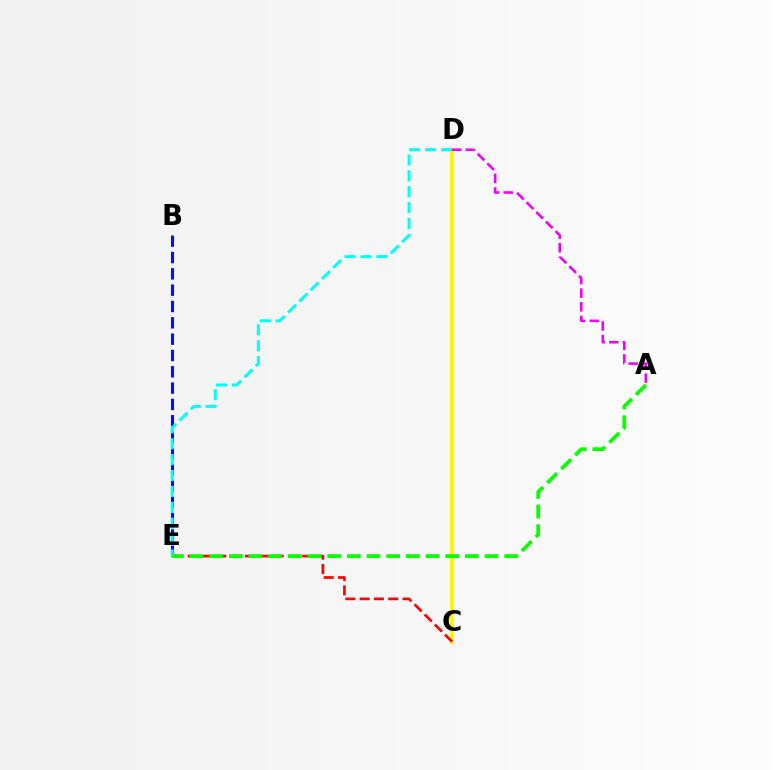{('C', 'D'): [{'color': '#fcf500', 'line_style': 'solid', 'thickness': 2.67}], ('B', 'E'): [{'color': '#0010ff', 'line_style': 'dashed', 'thickness': 2.22}], ('D', 'E'): [{'color': '#00fff6', 'line_style': 'dashed', 'thickness': 2.16}], ('C', 'E'): [{'color': '#ff0000', 'line_style': 'dashed', 'thickness': 1.94}], ('A', 'E'): [{'color': '#08ff00', 'line_style': 'dashed', 'thickness': 2.67}], ('A', 'D'): [{'color': '#ee00ff', 'line_style': 'dashed', 'thickness': 1.85}]}